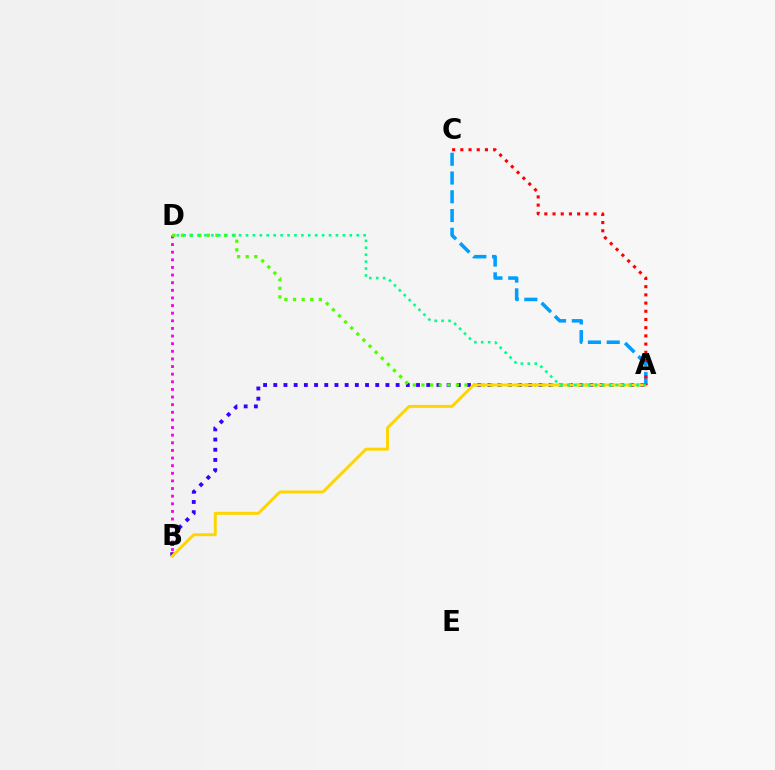{('B', 'D'): [{'color': '#ff00ed', 'line_style': 'dotted', 'thickness': 2.07}], ('A', 'B'): [{'color': '#3700ff', 'line_style': 'dotted', 'thickness': 2.77}, {'color': '#ffd500', 'line_style': 'solid', 'thickness': 2.11}], ('A', 'D'): [{'color': '#4fff00', 'line_style': 'dotted', 'thickness': 2.34}, {'color': '#00ff86', 'line_style': 'dotted', 'thickness': 1.88}], ('A', 'C'): [{'color': '#009eff', 'line_style': 'dashed', 'thickness': 2.55}, {'color': '#ff0000', 'line_style': 'dotted', 'thickness': 2.23}]}